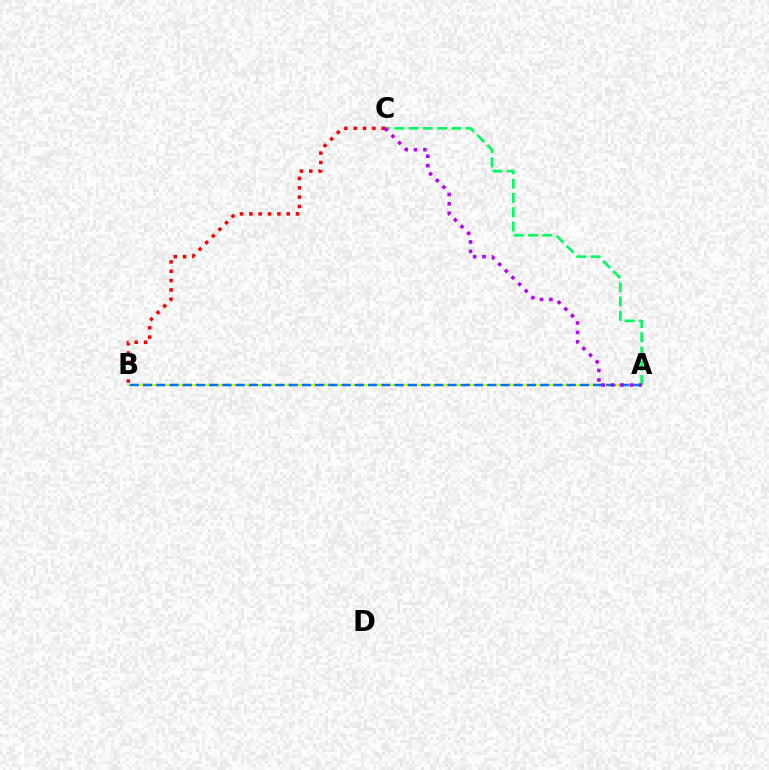{('B', 'C'): [{'color': '#ff0000', 'line_style': 'dotted', 'thickness': 2.54}], ('A', 'B'): [{'color': '#d1ff00', 'line_style': 'solid', 'thickness': 1.52}, {'color': '#0074ff', 'line_style': 'dashed', 'thickness': 1.8}], ('A', 'C'): [{'color': '#00ff5c', 'line_style': 'dashed', 'thickness': 1.94}, {'color': '#b900ff', 'line_style': 'dotted', 'thickness': 2.55}]}